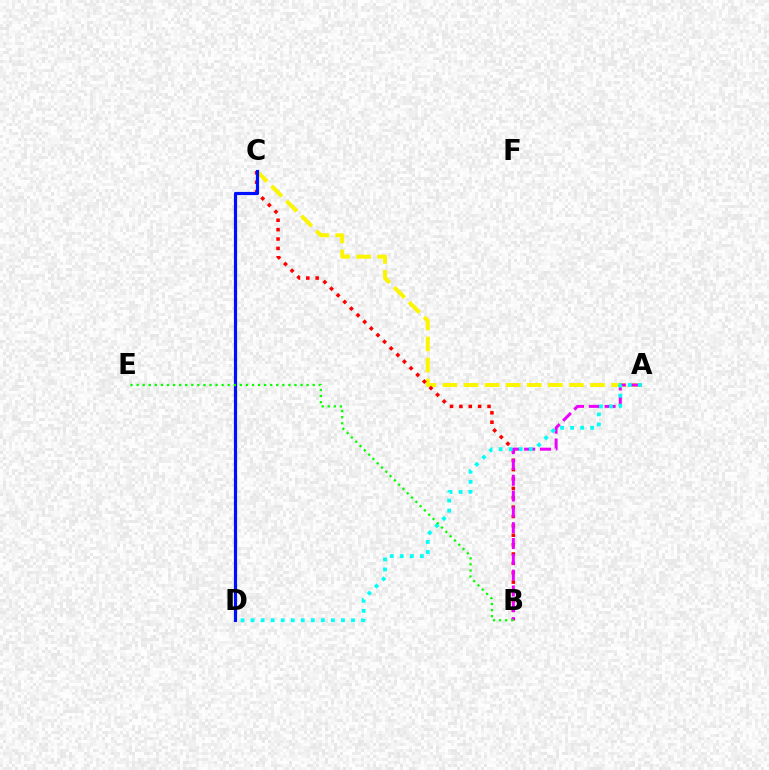{('A', 'C'): [{'color': '#fcf500', 'line_style': 'dashed', 'thickness': 2.86}], ('B', 'C'): [{'color': '#ff0000', 'line_style': 'dotted', 'thickness': 2.55}], ('A', 'B'): [{'color': '#ee00ff', 'line_style': 'dashed', 'thickness': 2.15}], ('A', 'D'): [{'color': '#00fff6', 'line_style': 'dotted', 'thickness': 2.73}], ('C', 'D'): [{'color': '#0010ff', 'line_style': 'solid', 'thickness': 2.29}], ('B', 'E'): [{'color': '#08ff00', 'line_style': 'dotted', 'thickness': 1.65}]}